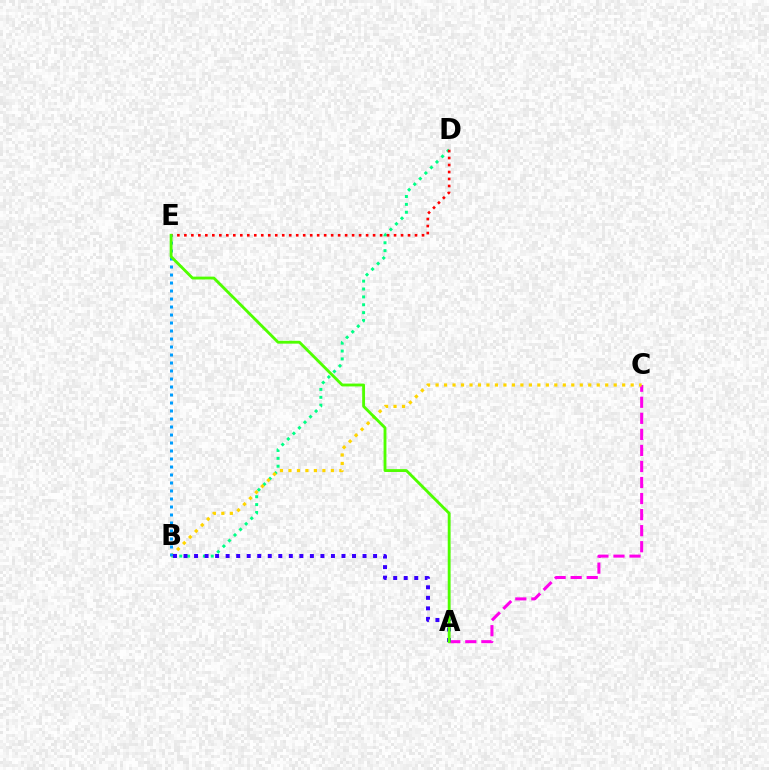{('B', 'D'): [{'color': '#00ff86', 'line_style': 'dotted', 'thickness': 2.14}], ('A', 'C'): [{'color': '#ff00ed', 'line_style': 'dashed', 'thickness': 2.18}], ('B', 'C'): [{'color': '#ffd500', 'line_style': 'dotted', 'thickness': 2.3}], ('D', 'E'): [{'color': '#ff0000', 'line_style': 'dotted', 'thickness': 1.9}], ('A', 'B'): [{'color': '#3700ff', 'line_style': 'dotted', 'thickness': 2.86}], ('B', 'E'): [{'color': '#009eff', 'line_style': 'dotted', 'thickness': 2.17}], ('A', 'E'): [{'color': '#4fff00', 'line_style': 'solid', 'thickness': 2.06}]}